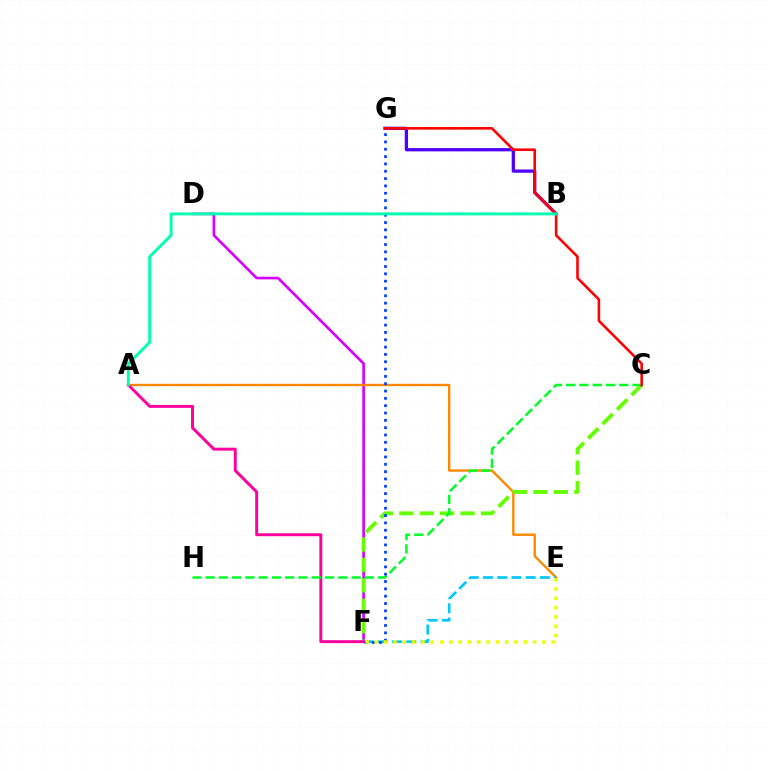{('D', 'F'): [{'color': '#d600ff', 'line_style': 'solid', 'thickness': 1.9}], ('B', 'G'): [{'color': '#4f00ff', 'line_style': 'solid', 'thickness': 2.36}], ('A', 'E'): [{'color': '#ff8800', 'line_style': 'solid', 'thickness': 1.71}], ('E', 'F'): [{'color': '#00c7ff', 'line_style': 'dashed', 'thickness': 1.94}, {'color': '#eeff00', 'line_style': 'dotted', 'thickness': 2.53}], ('C', 'F'): [{'color': '#66ff00', 'line_style': 'dashed', 'thickness': 2.78}], ('A', 'F'): [{'color': '#ff00a0', 'line_style': 'solid', 'thickness': 2.12}], ('C', 'H'): [{'color': '#00ff27', 'line_style': 'dashed', 'thickness': 1.8}], ('F', 'G'): [{'color': '#003fff', 'line_style': 'dotted', 'thickness': 1.99}], ('C', 'G'): [{'color': '#ff0000', 'line_style': 'solid', 'thickness': 1.87}], ('A', 'B'): [{'color': '#00ffaf', 'line_style': 'solid', 'thickness': 2.11}]}